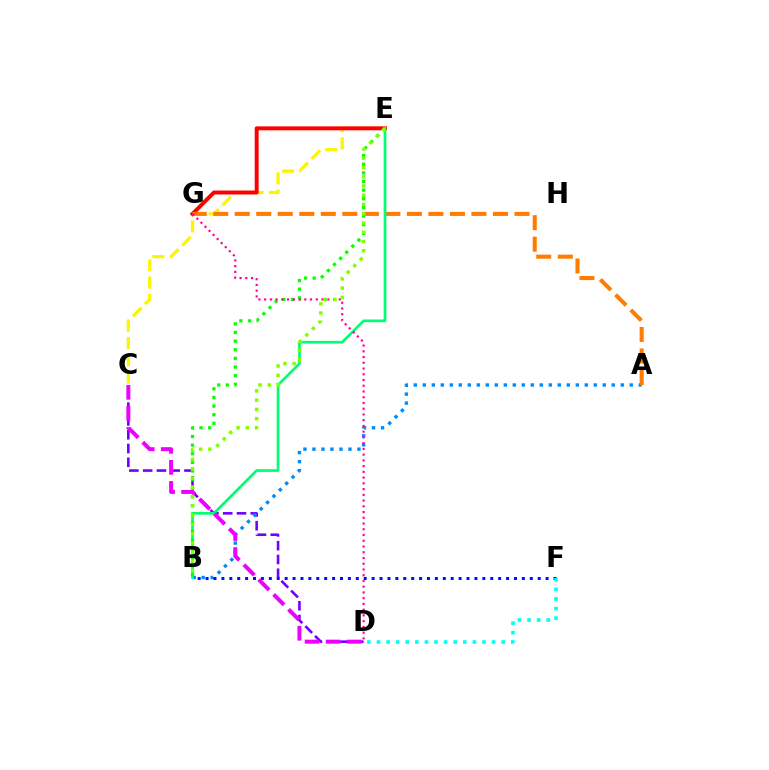{('C', 'E'): [{'color': '#fcf500', 'line_style': 'dashed', 'thickness': 2.35}], ('C', 'D'): [{'color': '#7200ff', 'line_style': 'dashed', 'thickness': 1.87}, {'color': '#ee00ff', 'line_style': 'dashed', 'thickness': 2.86}], ('A', 'B'): [{'color': '#008cff', 'line_style': 'dotted', 'thickness': 2.44}], ('E', 'G'): [{'color': '#ff0000', 'line_style': 'solid', 'thickness': 2.84}], ('A', 'G'): [{'color': '#ff7c00', 'line_style': 'dashed', 'thickness': 2.92}], ('B', 'F'): [{'color': '#0010ff', 'line_style': 'dotted', 'thickness': 2.15}], ('D', 'F'): [{'color': '#00fff6', 'line_style': 'dotted', 'thickness': 2.6}], ('B', 'E'): [{'color': '#00ff74', 'line_style': 'solid', 'thickness': 1.95}, {'color': '#08ff00', 'line_style': 'dotted', 'thickness': 2.35}, {'color': '#84ff00', 'line_style': 'dotted', 'thickness': 2.51}], ('D', 'G'): [{'color': '#ff0094', 'line_style': 'dotted', 'thickness': 1.56}]}